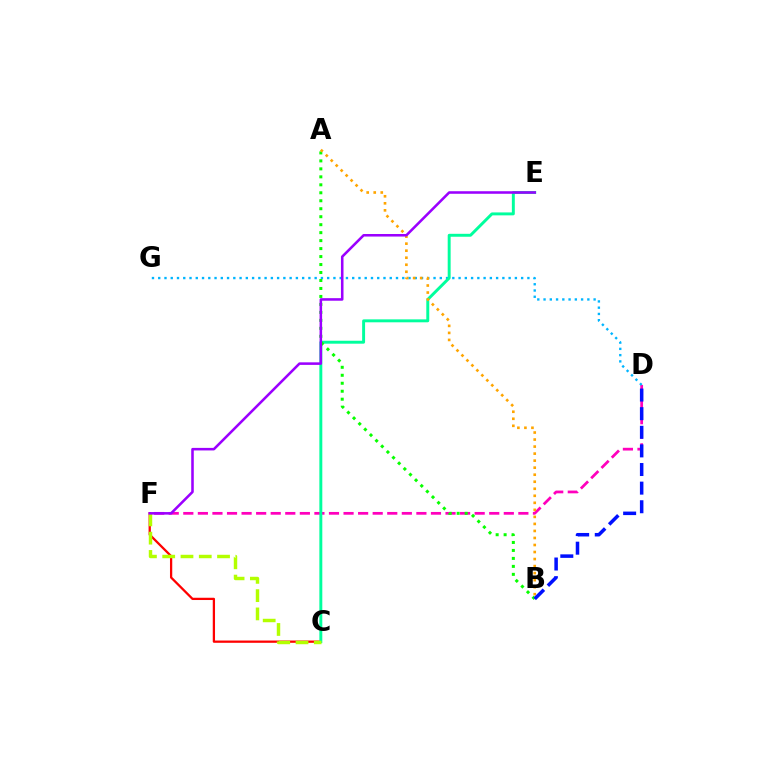{('C', 'F'): [{'color': '#ff0000', 'line_style': 'solid', 'thickness': 1.63}, {'color': '#b3ff00', 'line_style': 'dashed', 'thickness': 2.48}], ('D', 'F'): [{'color': '#ff00bd', 'line_style': 'dashed', 'thickness': 1.98}], ('D', 'G'): [{'color': '#00b5ff', 'line_style': 'dotted', 'thickness': 1.7}], ('C', 'E'): [{'color': '#00ff9d', 'line_style': 'solid', 'thickness': 2.11}], ('A', 'B'): [{'color': '#08ff00', 'line_style': 'dotted', 'thickness': 2.17}, {'color': '#ffa500', 'line_style': 'dotted', 'thickness': 1.91}], ('E', 'F'): [{'color': '#9b00ff', 'line_style': 'solid', 'thickness': 1.84}], ('B', 'D'): [{'color': '#0010ff', 'line_style': 'dashed', 'thickness': 2.53}]}